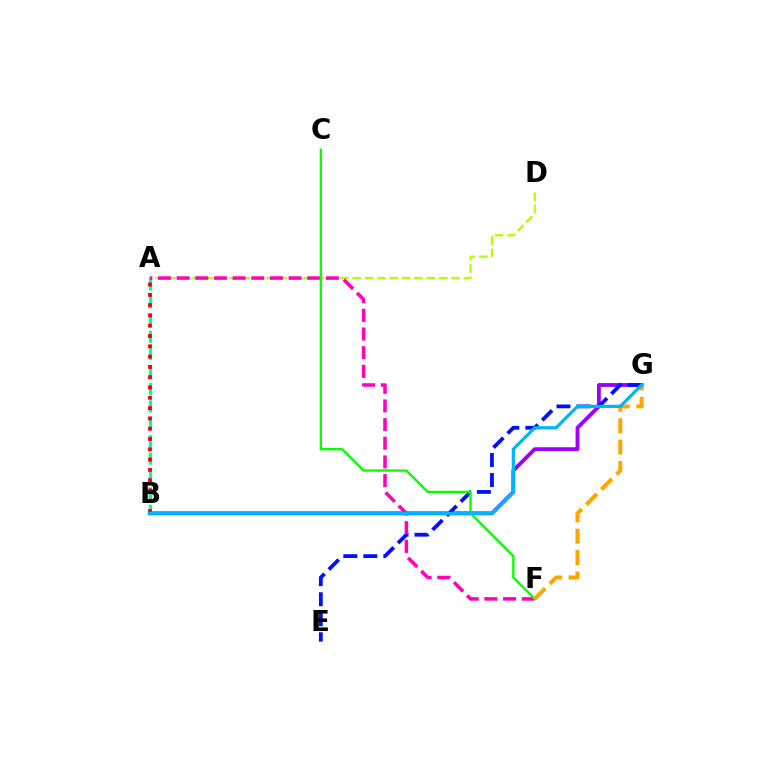{('B', 'G'): [{'color': '#9b00ff', 'line_style': 'solid', 'thickness': 2.76}, {'color': '#00b5ff', 'line_style': 'solid', 'thickness': 2.31}], ('A', 'B'): [{'color': '#00ff9d', 'line_style': 'dashed', 'thickness': 2.36}, {'color': '#ff0000', 'line_style': 'dotted', 'thickness': 2.8}], ('A', 'D'): [{'color': '#b3ff00', 'line_style': 'dashed', 'thickness': 1.68}], ('E', 'G'): [{'color': '#0010ff', 'line_style': 'dashed', 'thickness': 2.72}], ('A', 'F'): [{'color': '#ff00bd', 'line_style': 'dashed', 'thickness': 2.54}], ('C', 'F'): [{'color': '#08ff00', 'line_style': 'solid', 'thickness': 1.7}], ('F', 'G'): [{'color': '#ffa500', 'line_style': 'dashed', 'thickness': 2.9}]}